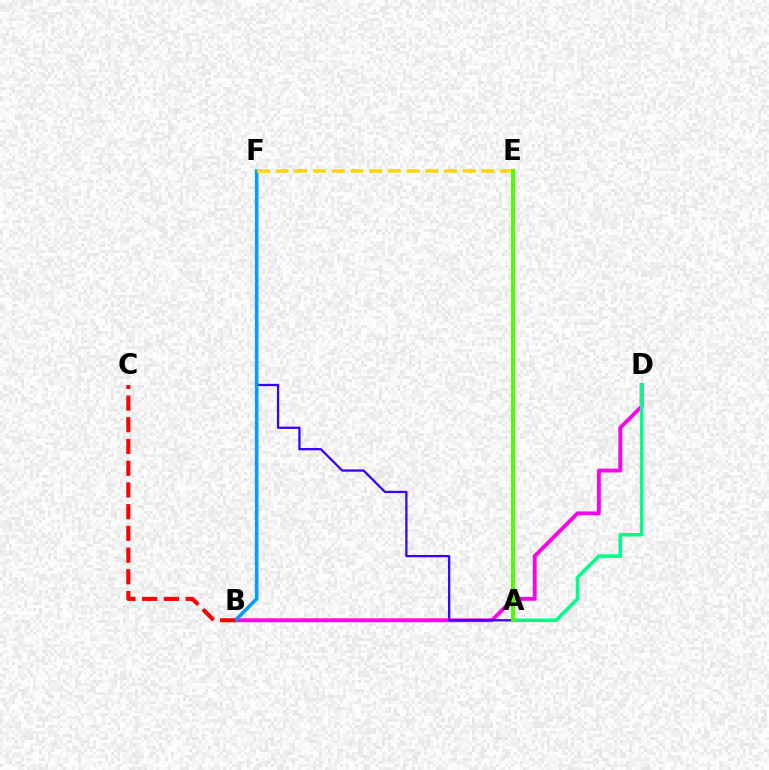{('B', 'D'): [{'color': '#ff00ed', 'line_style': 'solid', 'thickness': 2.78}], ('A', 'F'): [{'color': '#3700ff', 'line_style': 'solid', 'thickness': 1.63}], ('B', 'F'): [{'color': '#009eff', 'line_style': 'solid', 'thickness': 2.59}], ('B', 'C'): [{'color': '#ff0000', 'line_style': 'dashed', 'thickness': 2.95}], ('A', 'D'): [{'color': '#00ff86', 'line_style': 'solid', 'thickness': 2.56}], ('E', 'F'): [{'color': '#ffd500', 'line_style': 'dashed', 'thickness': 2.54}], ('A', 'E'): [{'color': '#4fff00', 'line_style': 'solid', 'thickness': 2.9}]}